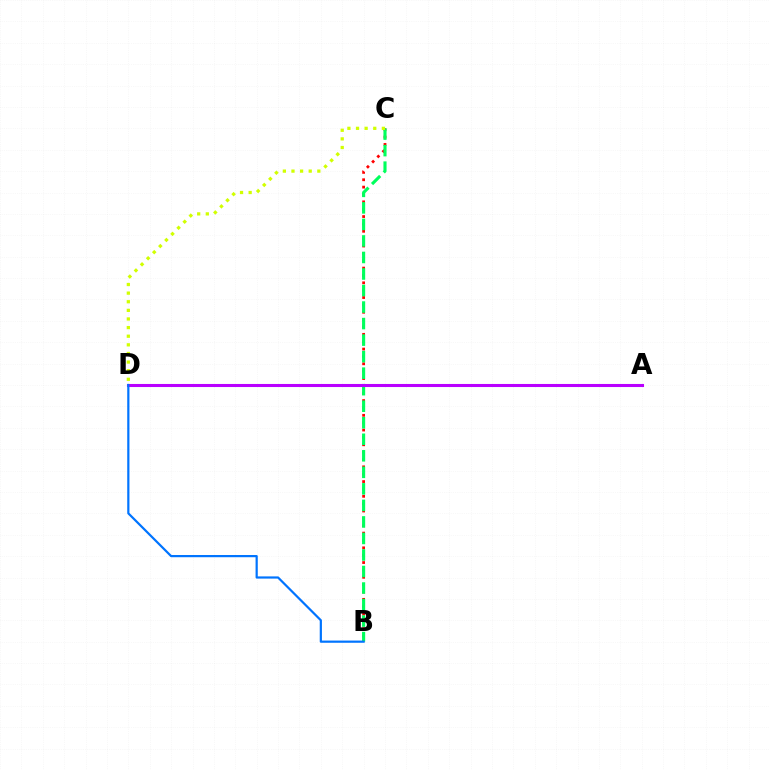{('B', 'C'): [{'color': '#ff0000', 'line_style': 'dotted', 'thickness': 2.0}, {'color': '#00ff5c', 'line_style': 'dashed', 'thickness': 2.25}], ('A', 'D'): [{'color': '#b900ff', 'line_style': 'solid', 'thickness': 2.21}], ('C', 'D'): [{'color': '#d1ff00', 'line_style': 'dotted', 'thickness': 2.34}], ('B', 'D'): [{'color': '#0074ff', 'line_style': 'solid', 'thickness': 1.59}]}